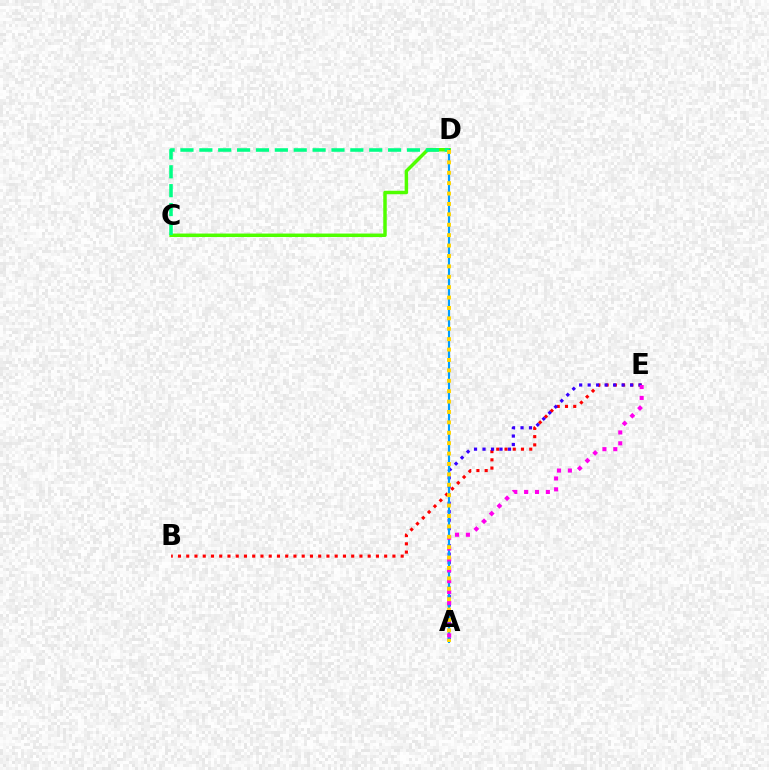{('C', 'D'): [{'color': '#4fff00', 'line_style': 'solid', 'thickness': 2.5}, {'color': '#00ff86', 'line_style': 'dashed', 'thickness': 2.56}], ('B', 'E'): [{'color': '#ff0000', 'line_style': 'dotted', 'thickness': 2.24}], ('A', 'E'): [{'color': '#3700ff', 'line_style': 'dotted', 'thickness': 2.31}, {'color': '#ff00ed', 'line_style': 'dotted', 'thickness': 2.95}], ('A', 'D'): [{'color': '#009eff', 'line_style': 'solid', 'thickness': 1.56}, {'color': '#ffd500', 'line_style': 'dotted', 'thickness': 2.83}]}